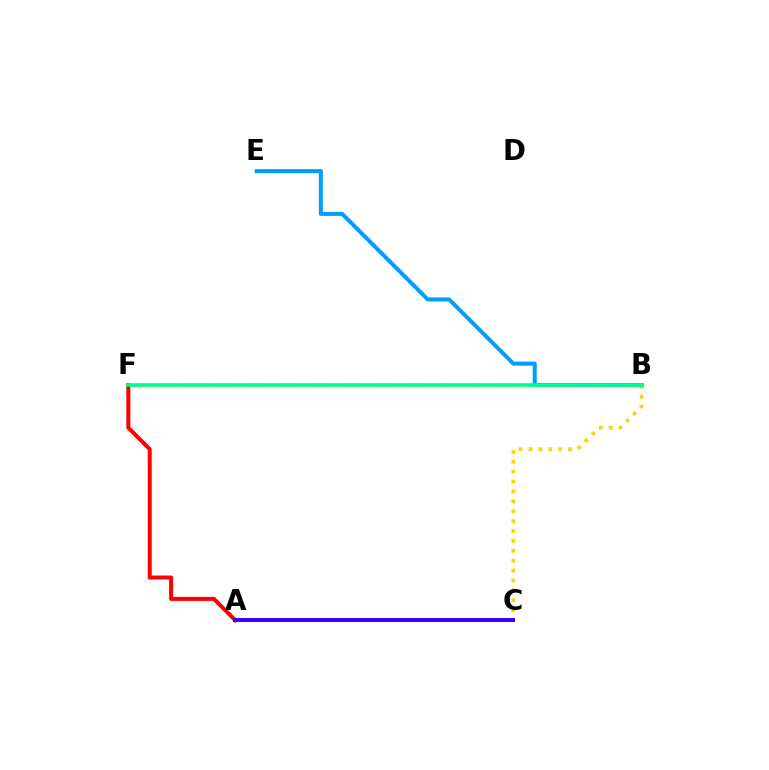{('B', 'C'): [{'color': '#ffd500', 'line_style': 'dotted', 'thickness': 2.69}], ('B', 'E'): [{'color': '#009eff', 'line_style': 'solid', 'thickness': 2.89}], ('A', 'F'): [{'color': '#ff0000', 'line_style': 'solid', 'thickness': 2.88}], ('A', 'C'): [{'color': '#ff00ed', 'line_style': 'dotted', 'thickness': 2.64}, {'color': '#3700ff', 'line_style': 'solid', 'thickness': 2.86}], ('B', 'F'): [{'color': '#4fff00', 'line_style': 'dotted', 'thickness': 1.73}, {'color': '#00ff86', 'line_style': 'solid', 'thickness': 2.57}]}